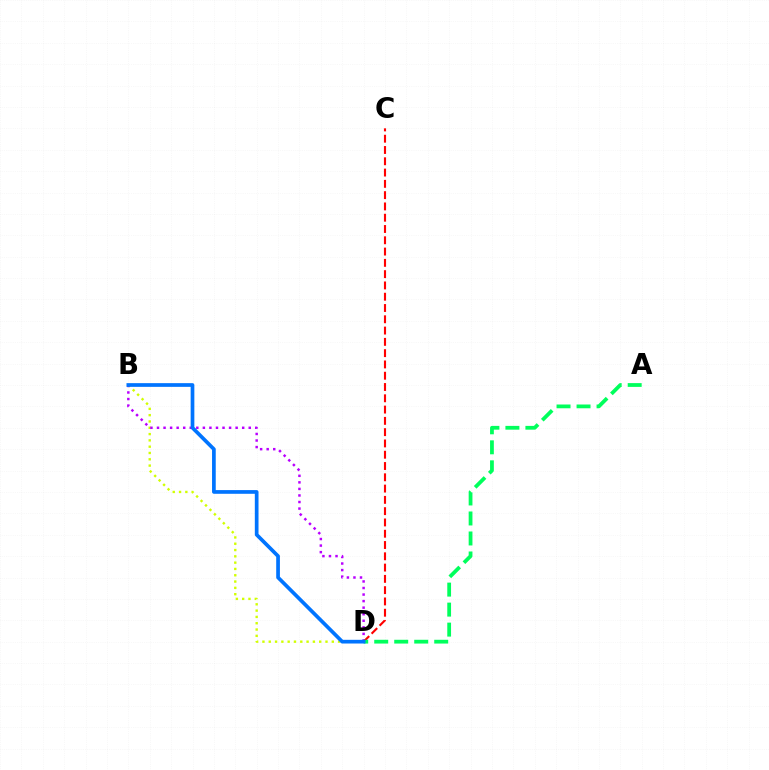{('B', 'D'): [{'color': '#d1ff00', 'line_style': 'dotted', 'thickness': 1.71}, {'color': '#b900ff', 'line_style': 'dotted', 'thickness': 1.78}, {'color': '#0074ff', 'line_style': 'solid', 'thickness': 2.66}], ('C', 'D'): [{'color': '#ff0000', 'line_style': 'dashed', 'thickness': 1.53}], ('A', 'D'): [{'color': '#00ff5c', 'line_style': 'dashed', 'thickness': 2.72}]}